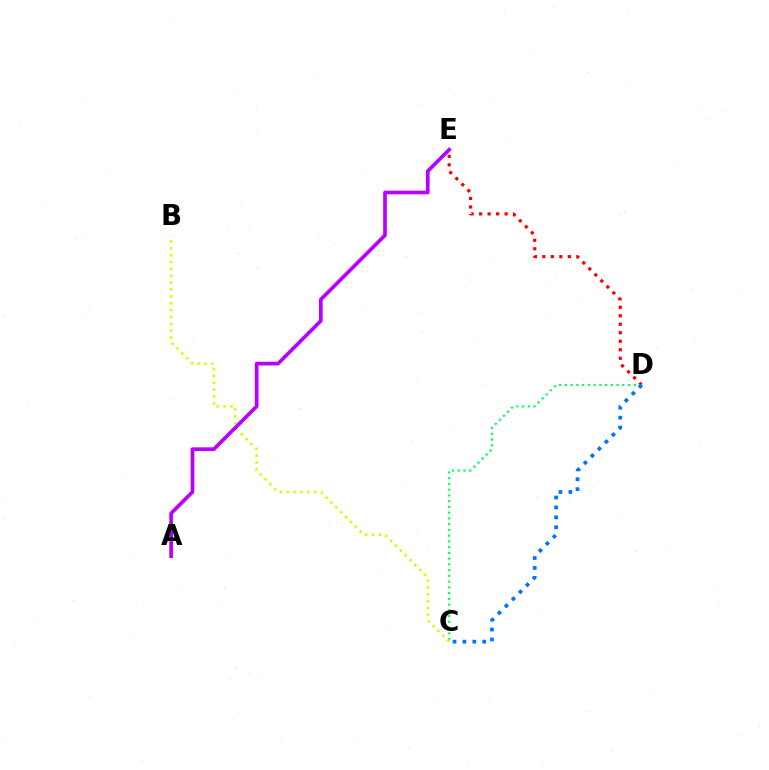{('D', 'E'): [{'color': '#ff0000', 'line_style': 'dotted', 'thickness': 2.31}], ('C', 'D'): [{'color': '#00ff5c', 'line_style': 'dotted', 'thickness': 1.56}, {'color': '#0074ff', 'line_style': 'dotted', 'thickness': 2.69}], ('B', 'C'): [{'color': '#d1ff00', 'line_style': 'dotted', 'thickness': 1.87}], ('A', 'E'): [{'color': '#b900ff', 'line_style': 'solid', 'thickness': 2.66}]}